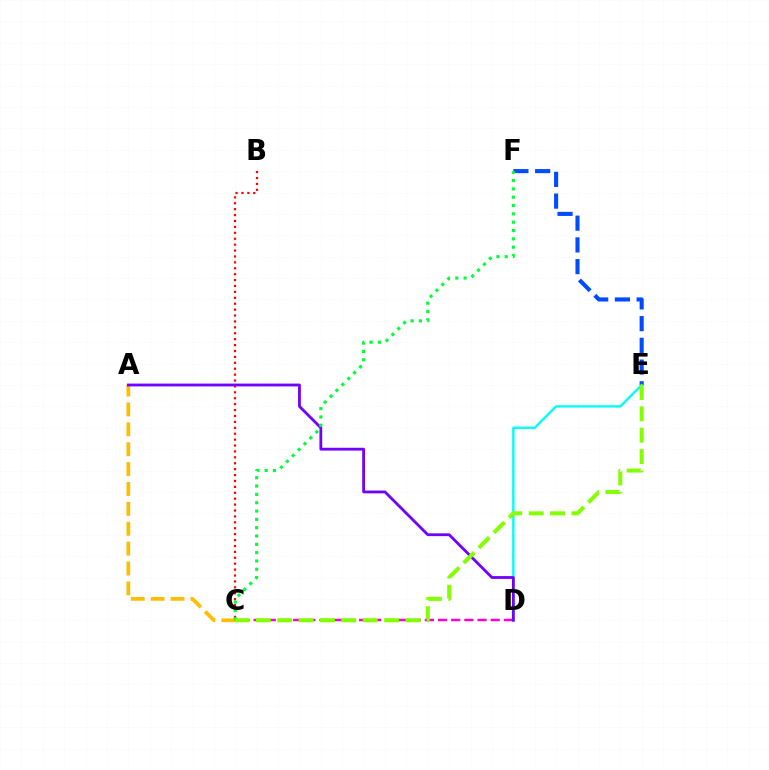{('E', 'F'): [{'color': '#004bff', 'line_style': 'dashed', 'thickness': 2.95}], ('C', 'D'): [{'color': '#ff00cf', 'line_style': 'dashed', 'thickness': 1.79}], ('D', 'E'): [{'color': '#00fff6', 'line_style': 'solid', 'thickness': 1.71}], ('A', 'C'): [{'color': '#ffbd00', 'line_style': 'dashed', 'thickness': 2.7}], ('B', 'C'): [{'color': '#ff0000', 'line_style': 'dotted', 'thickness': 1.61}], ('A', 'D'): [{'color': '#7200ff', 'line_style': 'solid', 'thickness': 2.02}], ('C', 'F'): [{'color': '#00ff39', 'line_style': 'dotted', 'thickness': 2.26}], ('C', 'E'): [{'color': '#84ff00', 'line_style': 'dashed', 'thickness': 2.91}]}